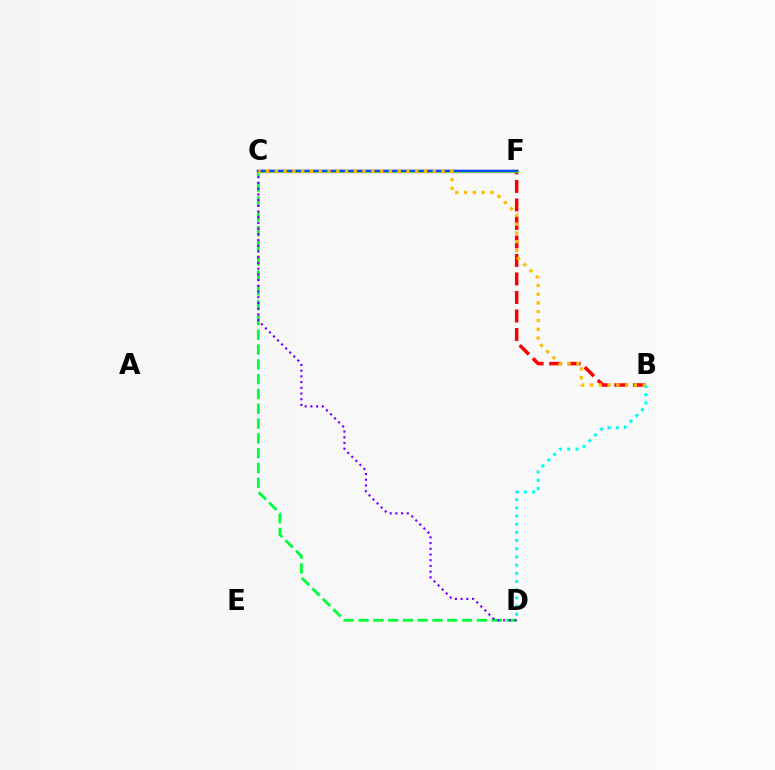{('B', 'F'): [{'color': '#ff0000', 'line_style': 'dashed', 'thickness': 2.51}], ('C', 'F'): [{'color': '#ff00cf', 'line_style': 'solid', 'thickness': 2.36}, {'color': '#84ff00', 'line_style': 'solid', 'thickness': 2.14}, {'color': '#004bff', 'line_style': 'solid', 'thickness': 1.77}], ('C', 'D'): [{'color': '#00ff39', 'line_style': 'dashed', 'thickness': 2.01}, {'color': '#7200ff', 'line_style': 'dotted', 'thickness': 1.55}], ('B', 'D'): [{'color': '#00fff6', 'line_style': 'dotted', 'thickness': 2.22}], ('B', 'C'): [{'color': '#ffbd00', 'line_style': 'dotted', 'thickness': 2.38}]}